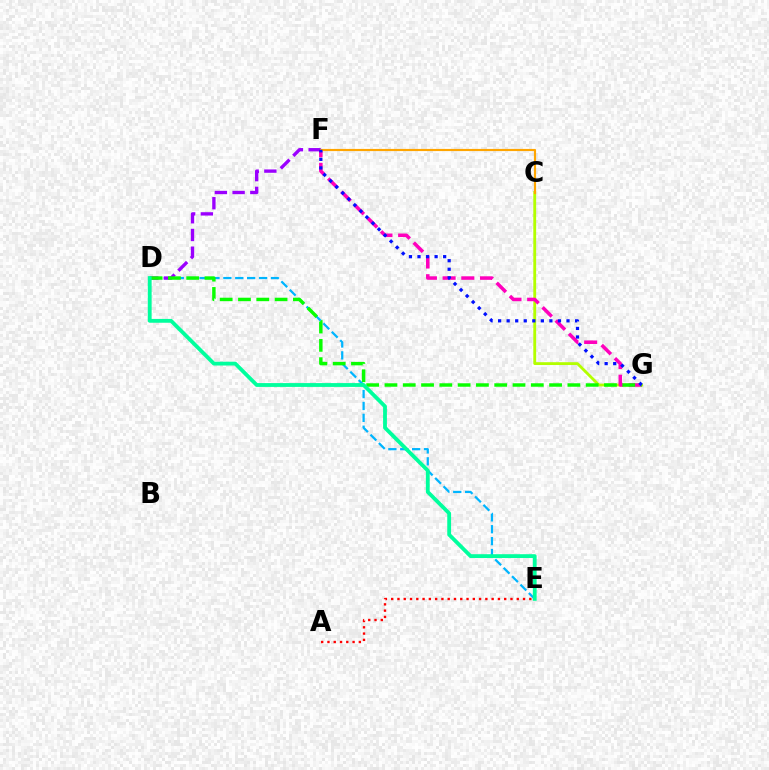{('D', 'E'): [{'color': '#00b5ff', 'line_style': 'dashed', 'thickness': 1.62}, {'color': '#00ff9d', 'line_style': 'solid', 'thickness': 2.75}], ('C', 'G'): [{'color': '#b3ff00', 'line_style': 'solid', 'thickness': 2.04}], ('D', 'F'): [{'color': '#9b00ff', 'line_style': 'dashed', 'thickness': 2.41}], ('F', 'G'): [{'color': '#ff00bd', 'line_style': 'dashed', 'thickness': 2.54}, {'color': '#0010ff', 'line_style': 'dotted', 'thickness': 2.32}], ('D', 'G'): [{'color': '#08ff00', 'line_style': 'dashed', 'thickness': 2.48}], ('C', 'F'): [{'color': '#ffa500', 'line_style': 'solid', 'thickness': 1.56}], ('A', 'E'): [{'color': '#ff0000', 'line_style': 'dotted', 'thickness': 1.71}]}